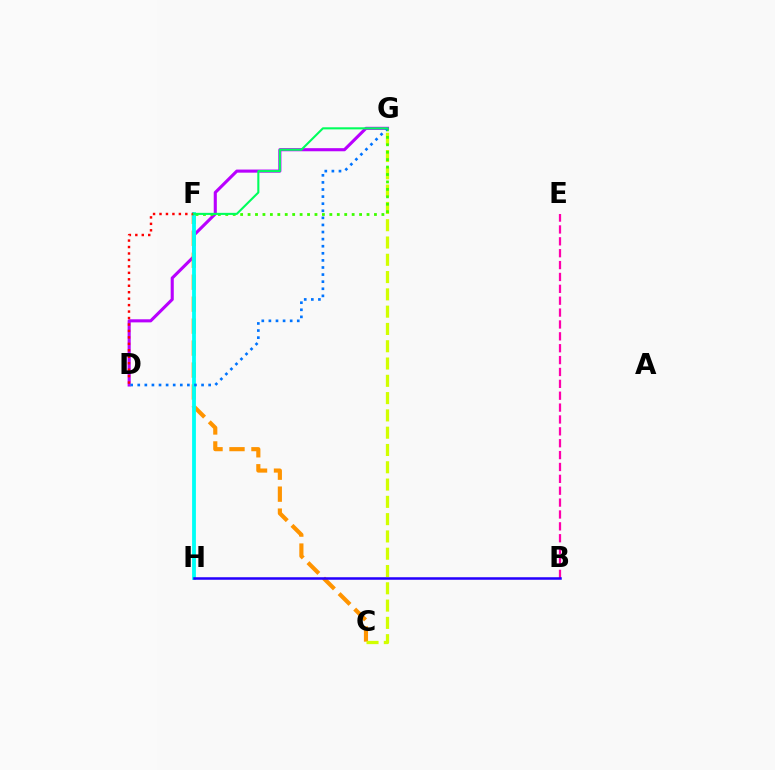{('D', 'G'): [{'color': '#b900ff', 'line_style': 'solid', 'thickness': 2.23}, {'color': '#0074ff', 'line_style': 'dotted', 'thickness': 1.93}], ('C', 'F'): [{'color': '#ff9400', 'line_style': 'dashed', 'thickness': 2.98}], ('C', 'G'): [{'color': '#d1ff00', 'line_style': 'dashed', 'thickness': 2.35}], ('F', 'H'): [{'color': '#00fff6', 'line_style': 'solid', 'thickness': 2.75}], ('B', 'E'): [{'color': '#ff00ac', 'line_style': 'dashed', 'thickness': 1.61}], ('F', 'G'): [{'color': '#3dff00', 'line_style': 'dotted', 'thickness': 2.02}, {'color': '#00ff5c', 'line_style': 'solid', 'thickness': 1.51}], ('D', 'F'): [{'color': '#ff0000', 'line_style': 'dotted', 'thickness': 1.75}], ('B', 'H'): [{'color': '#2500ff', 'line_style': 'solid', 'thickness': 1.81}]}